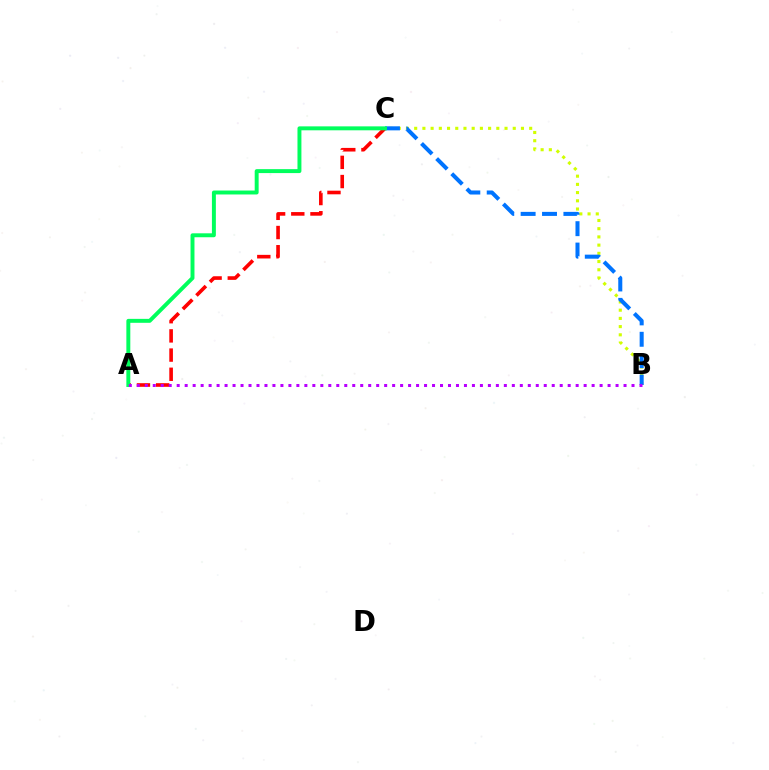{('B', 'C'): [{'color': '#d1ff00', 'line_style': 'dotted', 'thickness': 2.23}, {'color': '#0074ff', 'line_style': 'dashed', 'thickness': 2.91}], ('A', 'C'): [{'color': '#ff0000', 'line_style': 'dashed', 'thickness': 2.61}, {'color': '#00ff5c', 'line_style': 'solid', 'thickness': 2.84}], ('A', 'B'): [{'color': '#b900ff', 'line_style': 'dotted', 'thickness': 2.17}]}